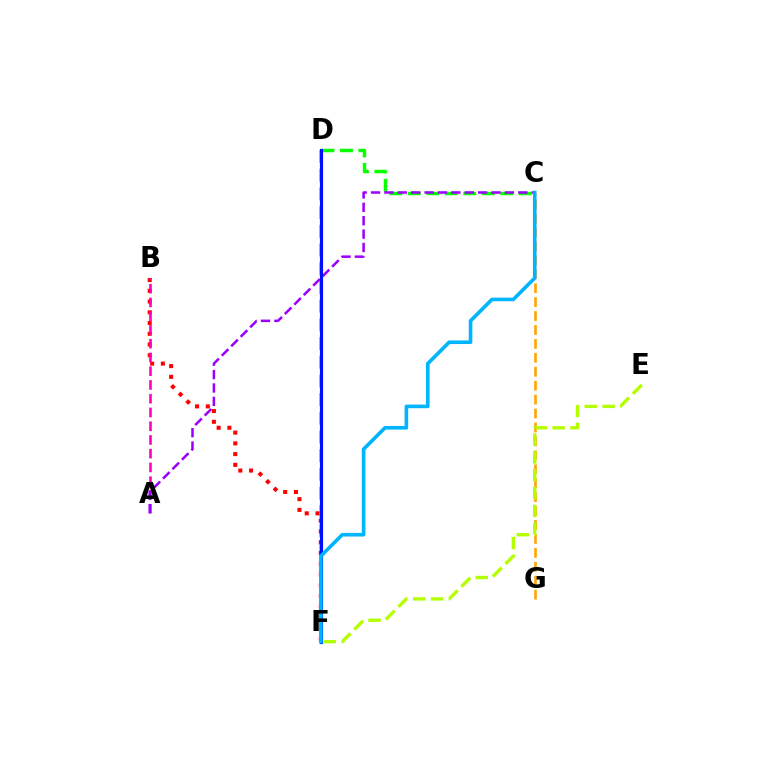{('C', 'G'): [{'color': '#ffa500', 'line_style': 'dashed', 'thickness': 1.89}], ('C', 'D'): [{'color': '#08ff00', 'line_style': 'dashed', 'thickness': 2.51}], ('D', 'F'): [{'color': '#00ff9d', 'line_style': 'dashed', 'thickness': 2.54}, {'color': '#0010ff', 'line_style': 'solid', 'thickness': 2.27}], ('B', 'F'): [{'color': '#ff0000', 'line_style': 'dotted', 'thickness': 2.92}], ('A', 'B'): [{'color': '#ff00bd', 'line_style': 'dashed', 'thickness': 1.87}], ('E', 'F'): [{'color': '#b3ff00', 'line_style': 'dashed', 'thickness': 2.42}], ('A', 'C'): [{'color': '#9b00ff', 'line_style': 'dashed', 'thickness': 1.82}], ('C', 'F'): [{'color': '#00b5ff', 'line_style': 'solid', 'thickness': 2.6}]}